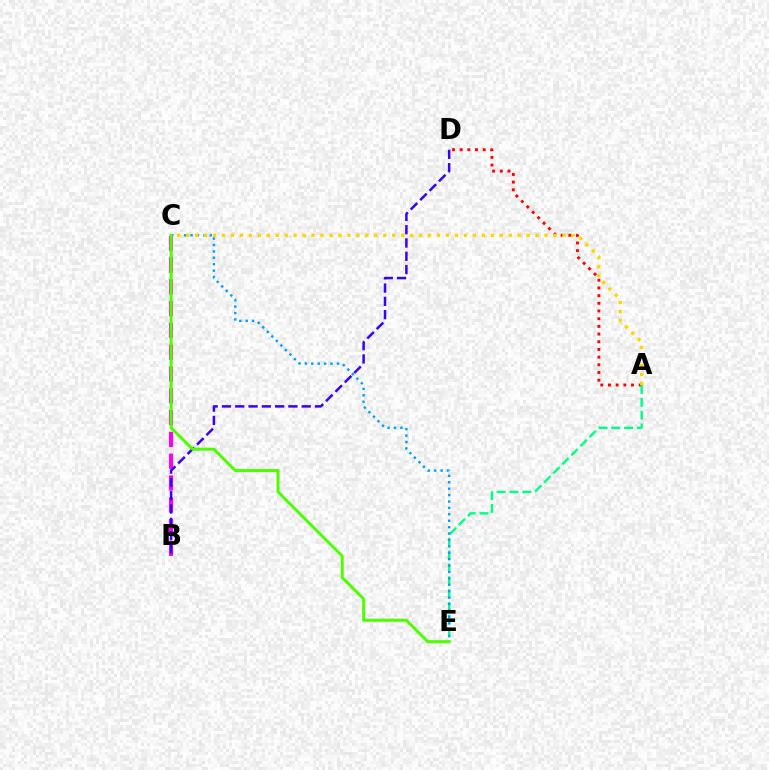{('B', 'C'): [{'color': '#ff00ed', 'line_style': 'dashed', 'thickness': 2.96}], ('A', 'D'): [{'color': '#ff0000', 'line_style': 'dotted', 'thickness': 2.09}], ('B', 'D'): [{'color': '#3700ff', 'line_style': 'dashed', 'thickness': 1.81}], ('A', 'E'): [{'color': '#00ff86', 'line_style': 'dashed', 'thickness': 1.74}], ('C', 'E'): [{'color': '#009eff', 'line_style': 'dotted', 'thickness': 1.74}, {'color': '#4fff00', 'line_style': 'solid', 'thickness': 2.18}], ('A', 'C'): [{'color': '#ffd500', 'line_style': 'dotted', 'thickness': 2.43}]}